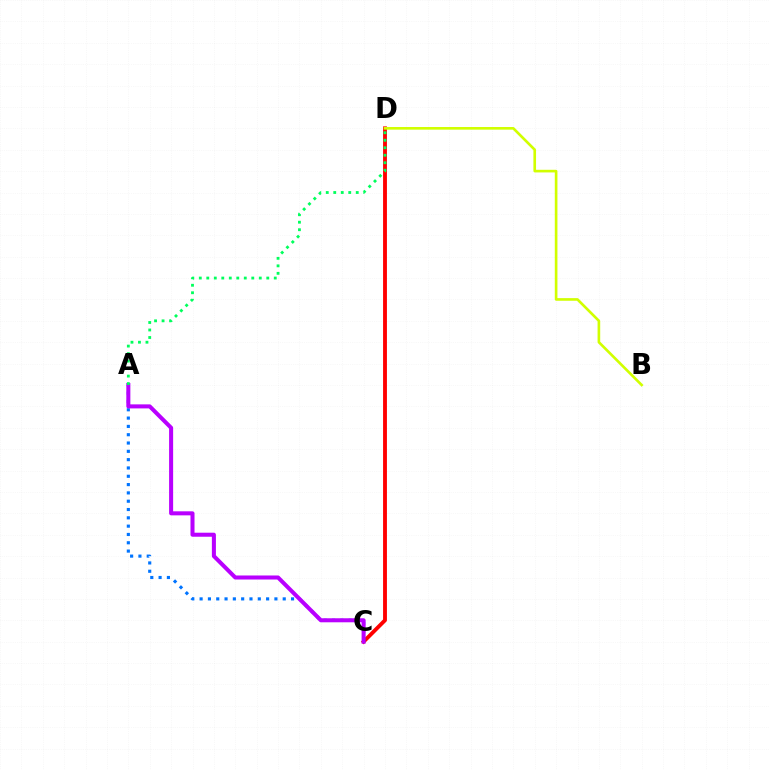{('C', 'D'): [{'color': '#ff0000', 'line_style': 'solid', 'thickness': 2.78}], ('A', 'C'): [{'color': '#0074ff', 'line_style': 'dotted', 'thickness': 2.26}, {'color': '#b900ff', 'line_style': 'solid', 'thickness': 2.9}], ('B', 'D'): [{'color': '#d1ff00', 'line_style': 'solid', 'thickness': 1.9}], ('A', 'D'): [{'color': '#00ff5c', 'line_style': 'dotted', 'thickness': 2.04}]}